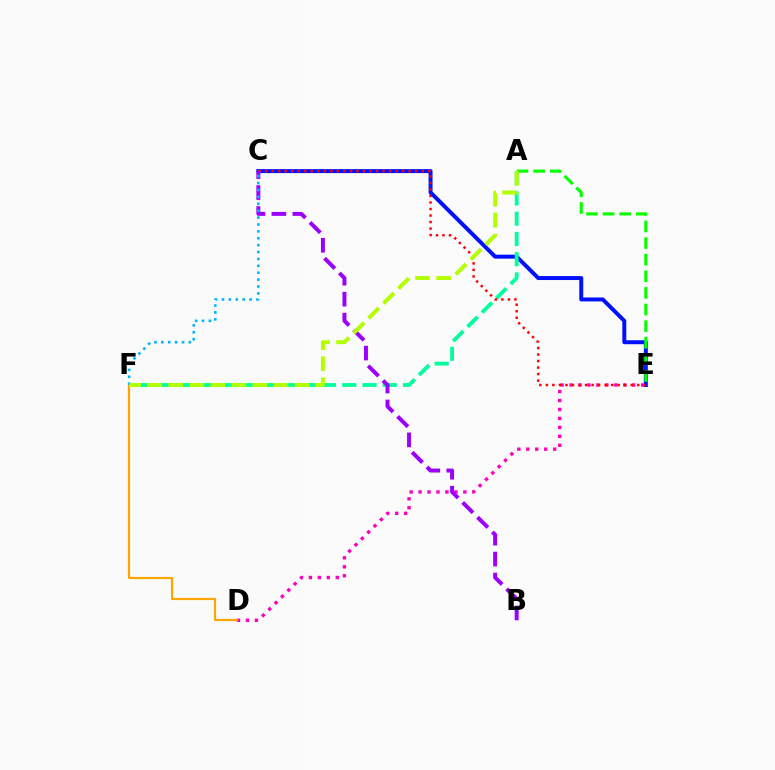{('C', 'E'): [{'color': '#0010ff', 'line_style': 'solid', 'thickness': 2.85}, {'color': '#ff0000', 'line_style': 'dotted', 'thickness': 1.77}], ('D', 'E'): [{'color': '#ff00bd', 'line_style': 'dotted', 'thickness': 2.43}], ('A', 'F'): [{'color': '#00ff9d', 'line_style': 'dashed', 'thickness': 2.75}, {'color': '#b3ff00', 'line_style': 'dashed', 'thickness': 2.86}], ('D', 'F'): [{'color': '#ffa500', 'line_style': 'solid', 'thickness': 1.57}], ('A', 'E'): [{'color': '#08ff00', 'line_style': 'dashed', 'thickness': 2.26}], ('B', 'C'): [{'color': '#9b00ff', 'line_style': 'dashed', 'thickness': 2.85}], ('C', 'F'): [{'color': '#00b5ff', 'line_style': 'dotted', 'thickness': 1.87}]}